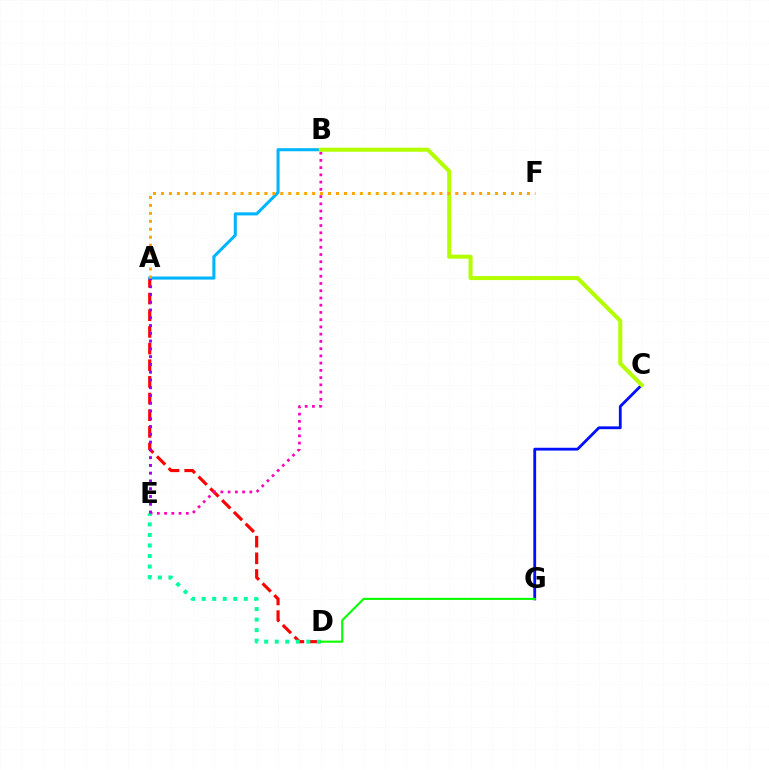{('A', 'D'): [{'color': '#ff0000', 'line_style': 'dashed', 'thickness': 2.26}], ('B', 'E'): [{'color': '#ff00bd', 'line_style': 'dotted', 'thickness': 1.97}], ('C', 'G'): [{'color': '#0010ff', 'line_style': 'solid', 'thickness': 2.03}], ('A', 'B'): [{'color': '#00b5ff', 'line_style': 'solid', 'thickness': 2.21}], ('D', 'E'): [{'color': '#00ff9d', 'line_style': 'dotted', 'thickness': 2.86}], ('A', 'E'): [{'color': '#9b00ff', 'line_style': 'dotted', 'thickness': 2.11}], ('D', 'G'): [{'color': '#08ff00', 'line_style': 'solid', 'thickness': 1.51}], ('B', 'C'): [{'color': '#b3ff00', 'line_style': 'solid', 'thickness': 2.9}], ('A', 'F'): [{'color': '#ffa500', 'line_style': 'dotted', 'thickness': 2.16}]}